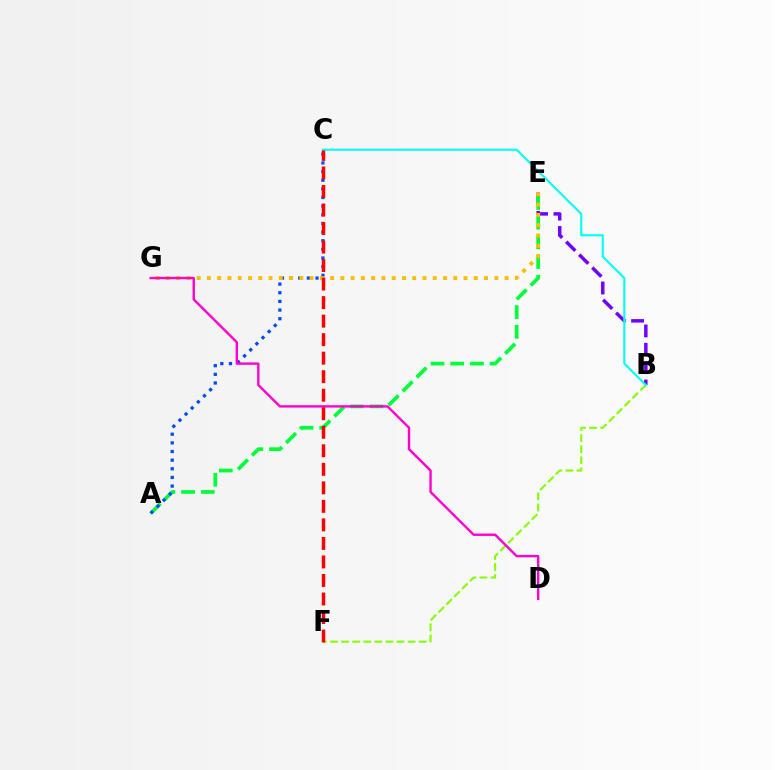{('B', 'E'): [{'color': '#7200ff', 'line_style': 'dashed', 'thickness': 2.49}], ('B', 'F'): [{'color': '#84ff00', 'line_style': 'dashed', 'thickness': 1.51}], ('A', 'E'): [{'color': '#00ff39', 'line_style': 'dashed', 'thickness': 2.67}], ('B', 'C'): [{'color': '#00fff6', 'line_style': 'solid', 'thickness': 1.51}], ('A', 'C'): [{'color': '#004bff', 'line_style': 'dotted', 'thickness': 2.35}], ('E', 'G'): [{'color': '#ffbd00', 'line_style': 'dotted', 'thickness': 2.79}], ('D', 'G'): [{'color': '#ff00cf', 'line_style': 'solid', 'thickness': 1.72}], ('C', 'F'): [{'color': '#ff0000', 'line_style': 'dashed', 'thickness': 2.52}]}